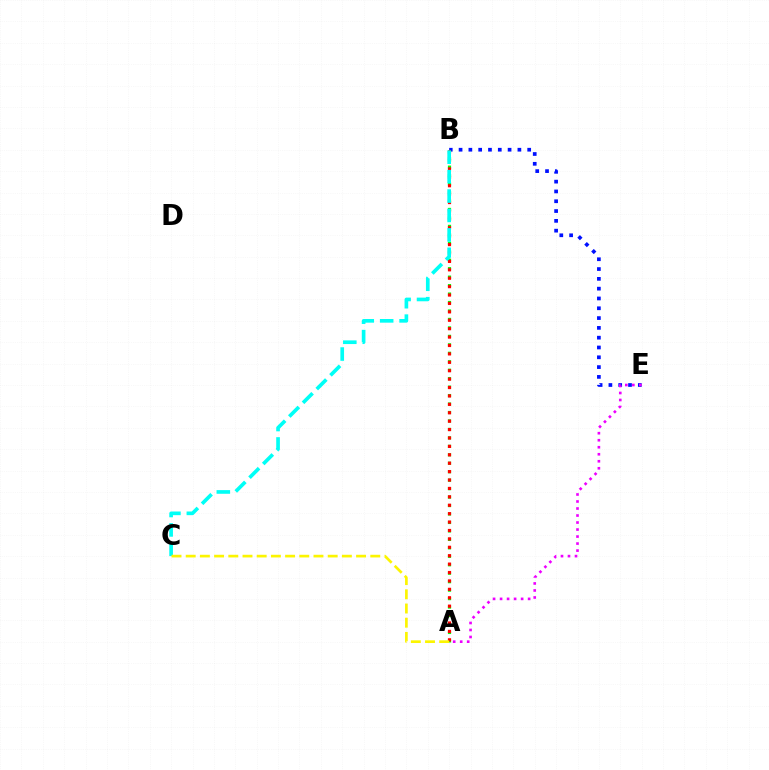{('B', 'E'): [{'color': '#0010ff', 'line_style': 'dotted', 'thickness': 2.66}], ('A', 'E'): [{'color': '#ee00ff', 'line_style': 'dotted', 'thickness': 1.91}], ('A', 'B'): [{'color': '#08ff00', 'line_style': 'dotted', 'thickness': 2.3}, {'color': '#ff0000', 'line_style': 'dotted', 'thickness': 2.28}], ('B', 'C'): [{'color': '#00fff6', 'line_style': 'dashed', 'thickness': 2.64}], ('A', 'C'): [{'color': '#fcf500', 'line_style': 'dashed', 'thickness': 1.93}]}